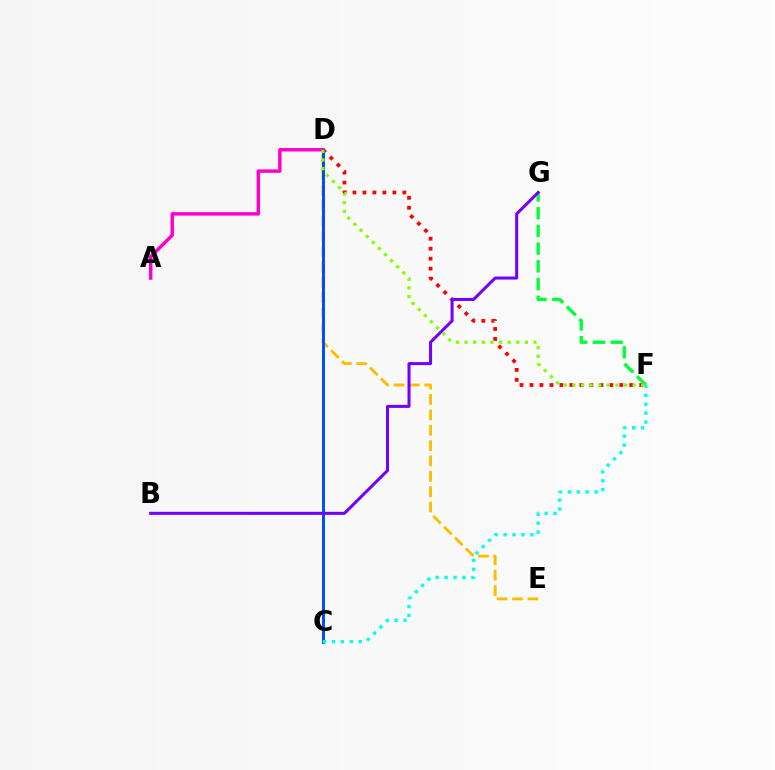{('D', 'E'): [{'color': '#ffbd00', 'line_style': 'dashed', 'thickness': 2.09}], ('F', 'G'): [{'color': '#00ff39', 'line_style': 'dashed', 'thickness': 2.41}], ('A', 'D'): [{'color': '#ff00cf', 'line_style': 'solid', 'thickness': 2.49}], ('D', 'F'): [{'color': '#ff0000', 'line_style': 'dotted', 'thickness': 2.71}, {'color': '#84ff00', 'line_style': 'dotted', 'thickness': 2.34}], ('C', 'D'): [{'color': '#004bff', 'line_style': 'solid', 'thickness': 2.12}], ('B', 'G'): [{'color': '#7200ff', 'line_style': 'solid', 'thickness': 2.18}], ('C', 'F'): [{'color': '#00fff6', 'line_style': 'dotted', 'thickness': 2.42}]}